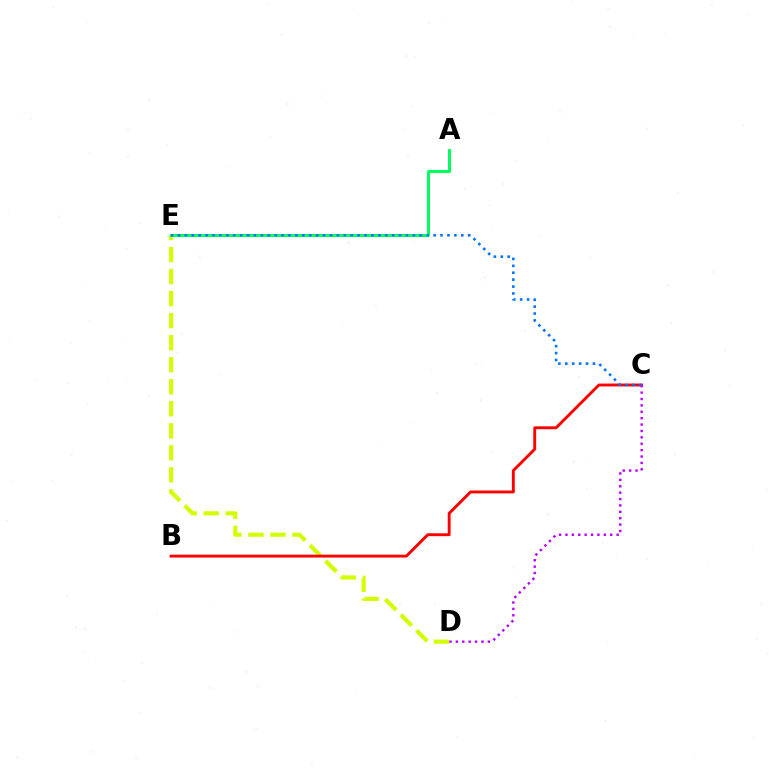{('D', 'E'): [{'color': '#d1ff00', 'line_style': 'dashed', 'thickness': 2.99}], ('B', 'C'): [{'color': '#ff0000', 'line_style': 'solid', 'thickness': 2.07}], ('A', 'E'): [{'color': '#00ff5c', 'line_style': 'solid', 'thickness': 2.13}], ('C', 'E'): [{'color': '#0074ff', 'line_style': 'dotted', 'thickness': 1.88}], ('C', 'D'): [{'color': '#b900ff', 'line_style': 'dotted', 'thickness': 1.74}]}